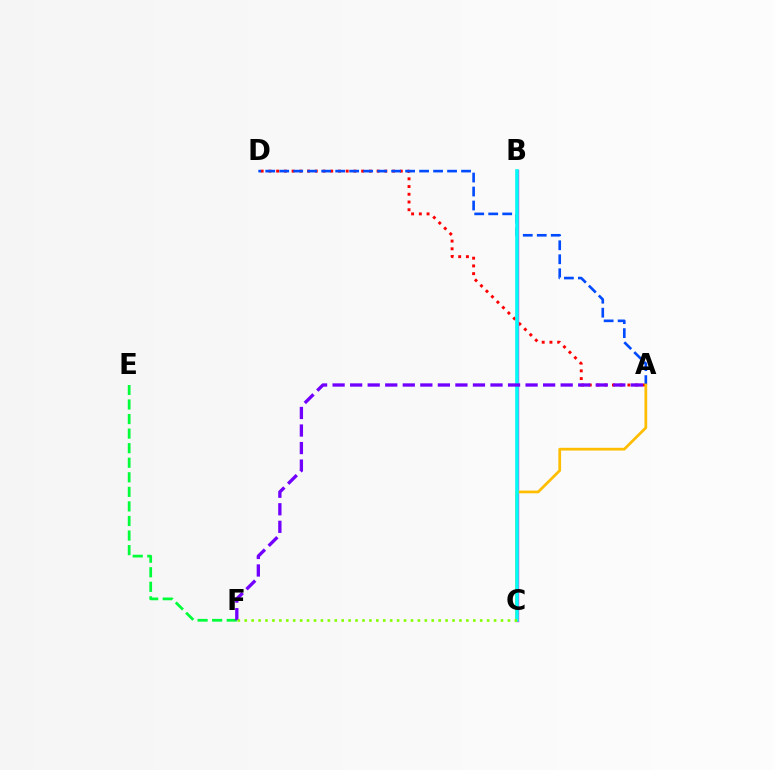{('A', 'D'): [{'color': '#ff0000', 'line_style': 'dotted', 'thickness': 2.1}, {'color': '#004bff', 'line_style': 'dashed', 'thickness': 1.9}], ('B', 'C'): [{'color': '#ff00cf', 'line_style': 'solid', 'thickness': 2.44}, {'color': '#00fff6', 'line_style': 'solid', 'thickness': 2.57}], ('A', 'C'): [{'color': '#ffbd00', 'line_style': 'solid', 'thickness': 1.97}], ('E', 'F'): [{'color': '#00ff39', 'line_style': 'dashed', 'thickness': 1.98}], ('A', 'F'): [{'color': '#7200ff', 'line_style': 'dashed', 'thickness': 2.38}], ('C', 'F'): [{'color': '#84ff00', 'line_style': 'dotted', 'thickness': 1.88}]}